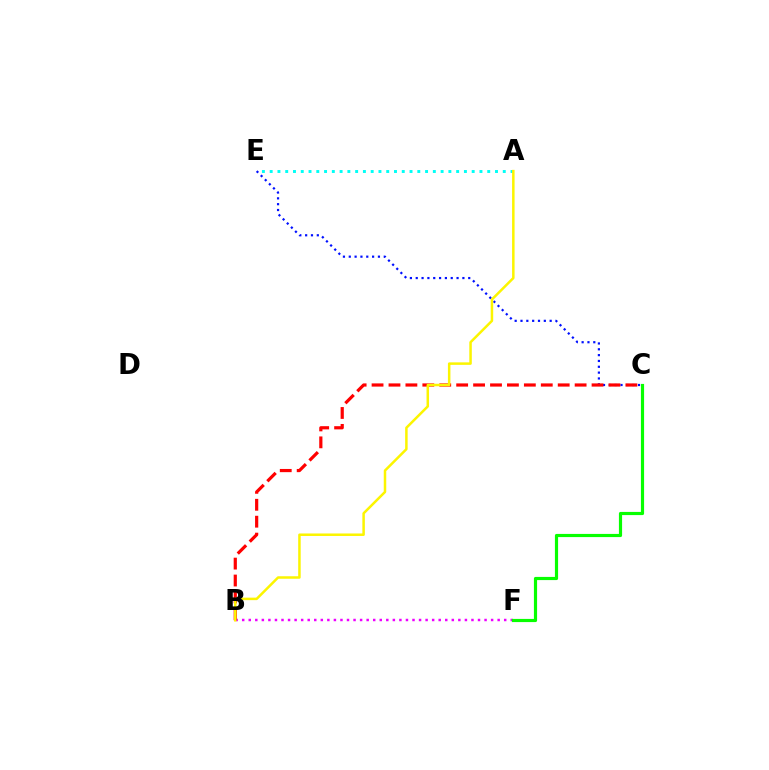{('B', 'F'): [{'color': '#ee00ff', 'line_style': 'dotted', 'thickness': 1.78}], ('C', 'F'): [{'color': '#08ff00', 'line_style': 'solid', 'thickness': 2.28}], ('A', 'E'): [{'color': '#00fff6', 'line_style': 'dotted', 'thickness': 2.11}], ('C', 'E'): [{'color': '#0010ff', 'line_style': 'dotted', 'thickness': 1.58}], ('B', 'C'): [{'color': '#ff0000', 'line_style': 'dashed', 'thickness': 2.3}], ('A', 'B'): [{'color': '#fcf500', 'line_style': 'solid', 'thickness': 1.8}]}